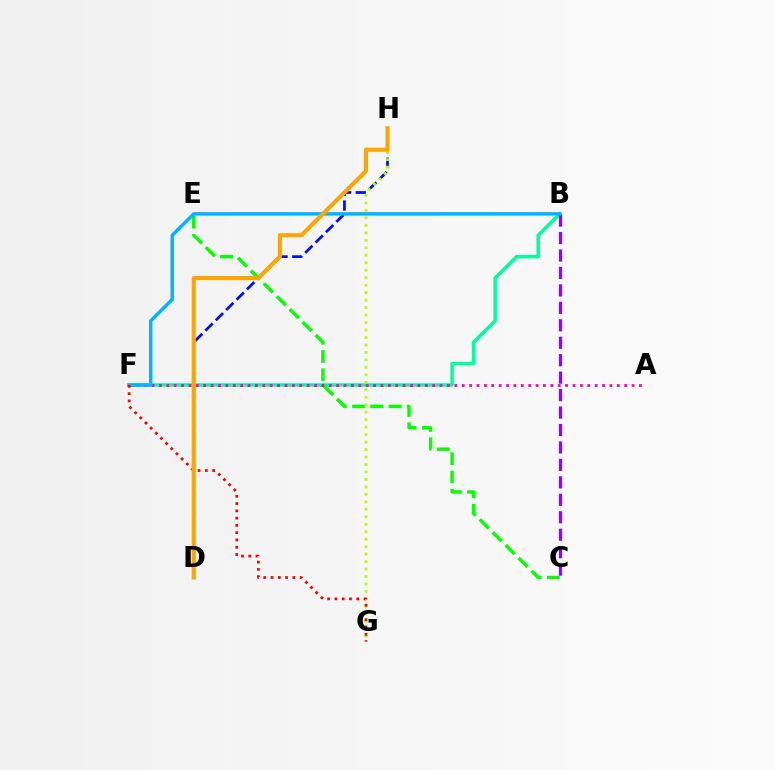{('D', 'H'): [{'color': '#0010ff', 'line_style': 'dashed', 'thickness': 1.99}, {'color': '#ffa500', 'line_style': 'solid', 'thickness': 2.98}], ('B', 'F'): [{'color': '#00ff9d', 'line_style': 'solid', 'thickness': 2.51}, {'color': '#00b5ff', 'line_style': 'solid', 'thickness': 2.5}], ('C', 'E'): [{'color': '#08ff00', 'line_style': 'dashed', 'thickness': 2.48}], ('B', 'C'): [{'color': '#9b00ff', 'line_style': 'dashed', 'thickness': 2.37}], ('A', 'F'): [{'color': '#ff00bd', 'line_style': 'dotted', 'thickness': 2.01}], ('G', 'H'): [{'color': '#b3ff00', 'line_style': 'dotted', 'thickness': 2.03}], ('F', 'G'): [{'color': '#ff0000', 'line_style': 'dotted', 'thickness': 1.98}]}